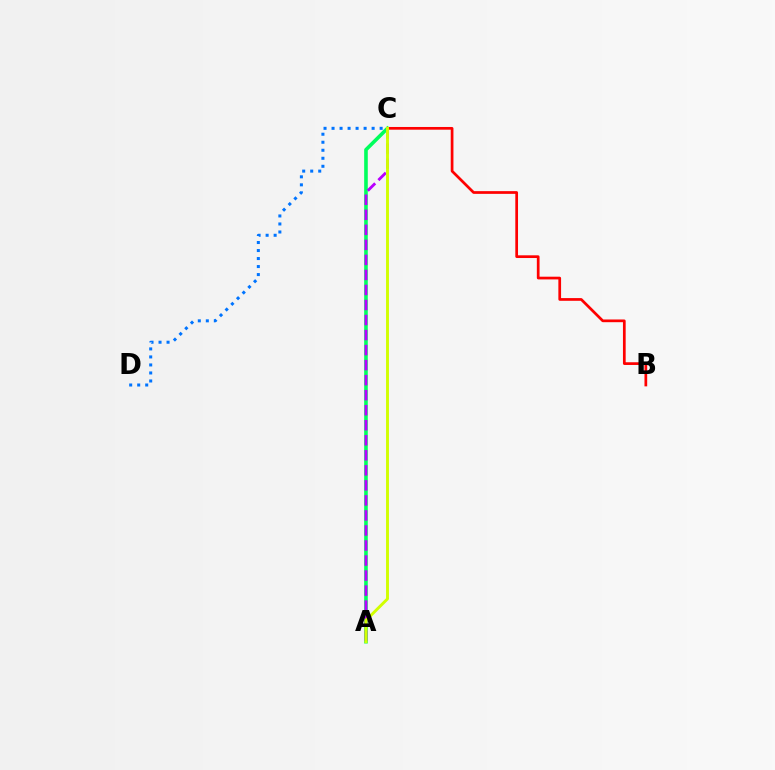{('A', 'C'): [{'color': '#00ff5c', 'line_style': 'solid', 'thickness': 2.6}, {'color': '#b900ff', 'line_style': 'dashed', 'thickness': 2.04}, {'color': '#d1ff00', 'line_style': 'solid', 'thickness': 2.09}], ('B', 'C'): [{'color': '#ff0000', 'line_style': 'solid', 'thickness': 1.95}], ('C', 'D'): [{'color': '#0074ff', 'line_style': 'dotted', 'thickness': 2.18}]}